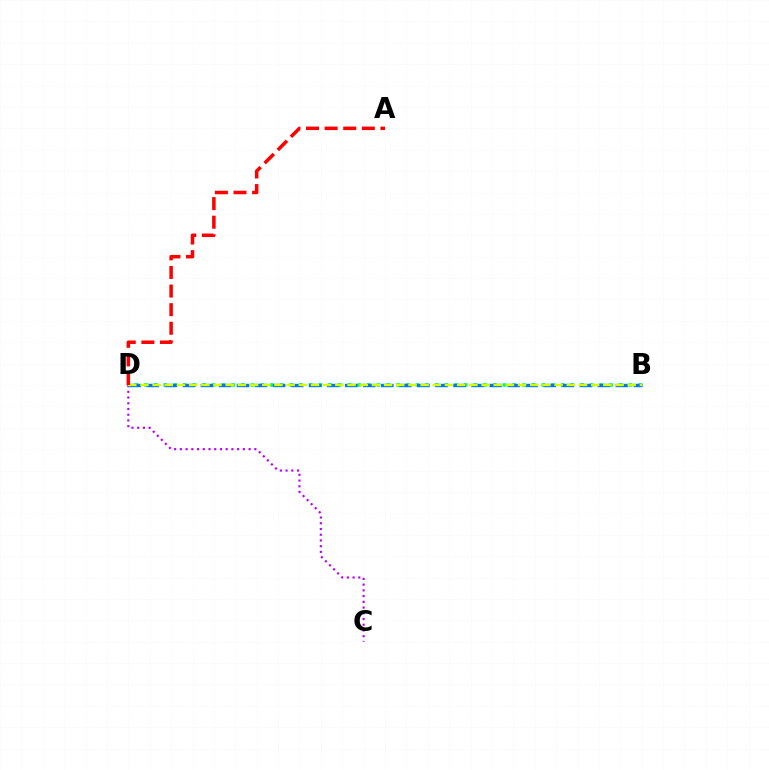{('B', 'D'): [{'color': '#00ff5c', 'line_style': 'dotted', 'thickness': 2.63}, {'color': '#0074ff', 'line_style': 'dashed', 'thickness': 2.45}, {'color': '#d1ff00', 'line_style': 'dashed', 'thickness': 1.65}], ('C', 'D'): [{'color': '#b900ff', 'line_style': 'dotted', 'thickness': 1.56}], ('A', 'D'): [{'color': '#ff0000', 'line_style': 'dashed', 'thickness': 2.53}]}